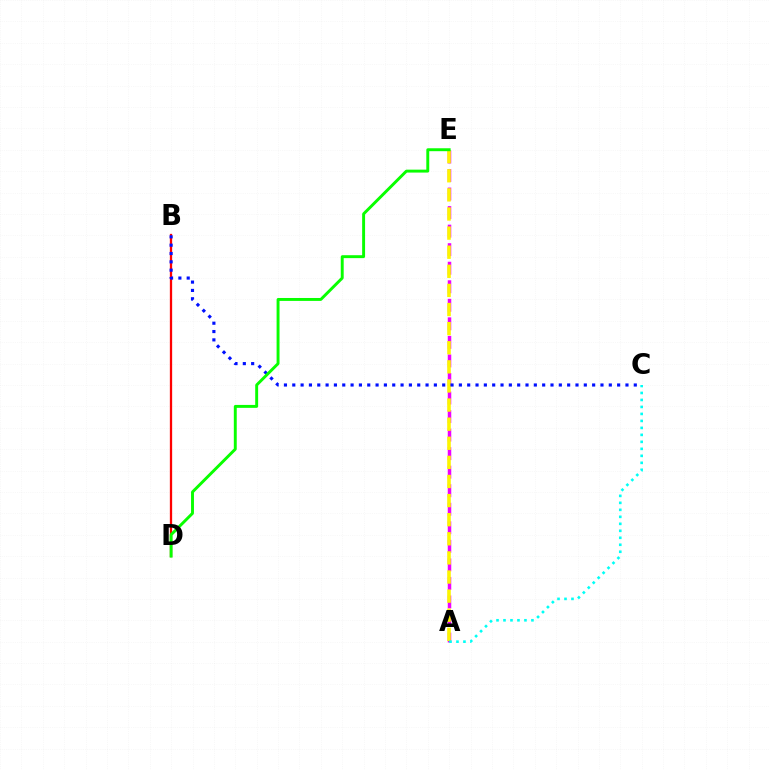{('A', 'E'): [{'color': '#ee00ff', 'line_style': 'dashed', 'thickness': 2.52}, {'color': '#fcf500', 'line_style': 'dashed', 'thickness': 2.6}], ('B', 'D'): [{'color': '#ff0000', 'line_style': 'solid', 'thickness': 1.65}], ('B', 'C'): [{'color': '#0010ff', 'line_style': 'dotted', 'thickness': 2.26}], ('D', 'E'): [{'color': '#08ff00', 'line_style': 'solid', 'thickness': 2.11}], ('A', 'C'): [{'color': '#00fff6', 'line_style': 'dotted', 'thickness': 1.9}]}